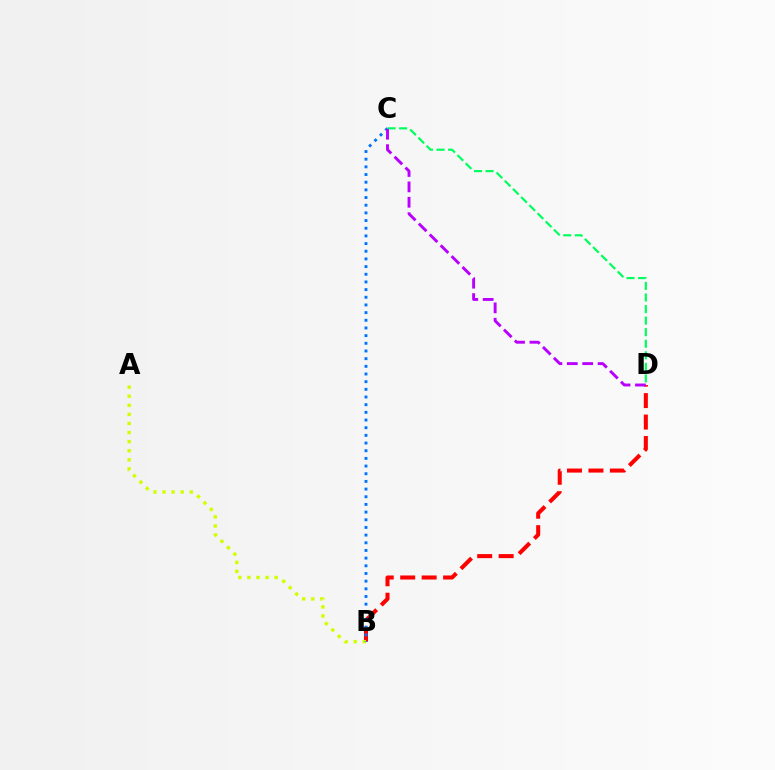{('B', 'D'): [{'color': '#ff0000', 'line_style': 'dashed', 'thickness': 2.91}], ('A', 'B'): [{'color': '#d1ff00', 'line_style': 'dotted', 'thickness': 2.47}], ('B', 'C'): [{'color': '#0074ff', 'line_style': 'dotted', 'thickness': 2.08}], ('C', 'D'): [{'color': '#00ff5c', 'line_style': 'dashed', 'thickness': 1.57}, {'color': '#b900ff', 'line_style': 'dashed', 'thickness': 2.09}]}